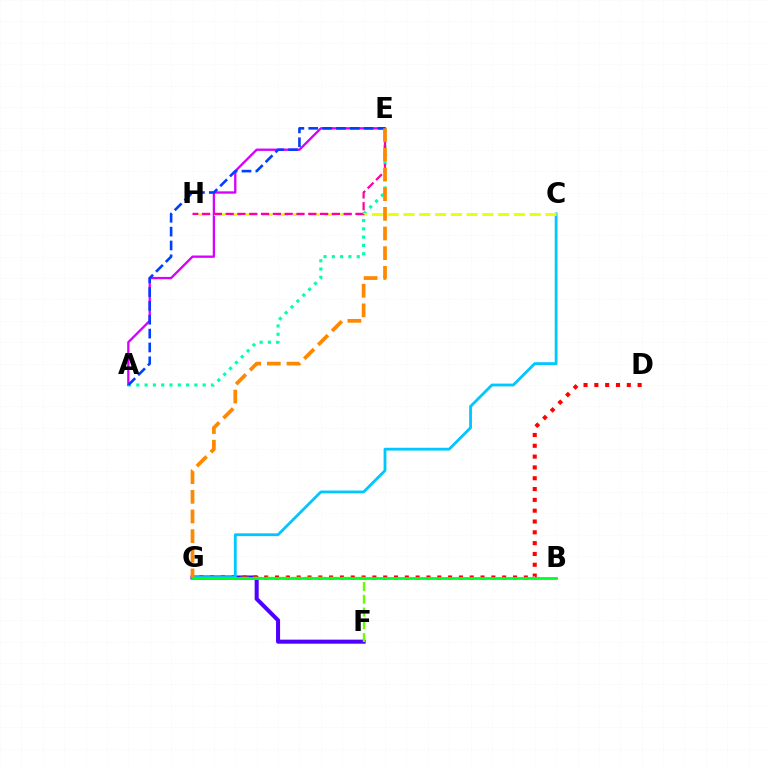{('A', 'E'): [{'color': '#d600ff', 'line_style': 'solid', 'thickness': 1.67}, {'color': '#00ffaf', 'line_style': 'dotted', 'thickness': 2.25}, {'color': '#003fff', 'line_style': 'dashed', 'thickness': 1.88}], ('F', 'G'): [{'color': '#4f00ff', 'line_style': 'solid', 'thickness': 2.91}, {'color': '#66ff00', 'line_style': 'dashed', 'thickness': 1.73}], ('D', 'G'): [{'color': '#ff0000', 'line_style': 'dotted', 'thickness': 2.94}], ('C', 'G'): [{'color': '#00c7ff', 'line_style': 'solid', 'thickness': 2.03}], ('C', 'H'): [{'color': '#eeff00', 'line_style': 'dashed', 'thickness': 2.14}], ('E', 'H'): [{'color': '#ff00a0', 'line_style': 'dashed', 'thickness': 1.6}], ('B', 'G'): [{'color': '#00ff27', 'line_style': 'solid', 'thickness': 2.01}], ('E', 'G'): [{'color': '#ff8800', 'line_style': 'dashed', 'thickness': 2.67}]}